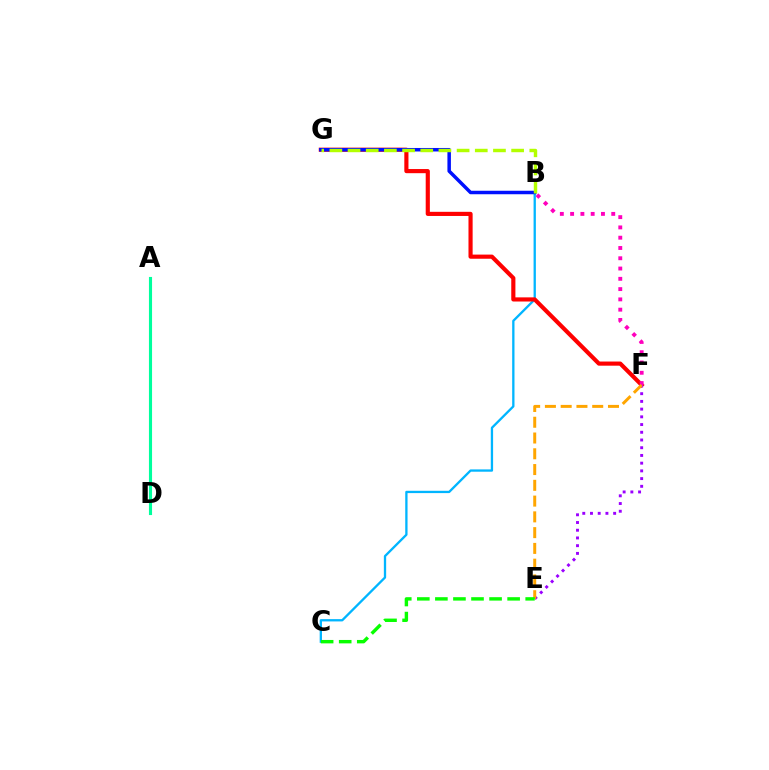{('A', 'D'): [{'color': '#00ff9d', 'line_style': 'solid', 'thickness': 2.24}], ('B', 'C'): [{'color': '#00b5ff', 'line_style': 'solid', 'thickness': 1.66}], ('F', 'G'): [{'color': '#ff0000', 'line_style': 'solid', 'thickness': 2.98}], ('B', 'G'): [{'color': '#0010ff', 'line_style': 'solid', 'thickness': 2.52}, {'color': '#b3ff00', 'line_style': 'dashed', 'thickness': 2.47}], ('E', 'F'): [{'color': '#9b00ff', 'line_style': 'dotted', 'thickness': 2.1}, {'color': '#ffa500', 'line_style': 'dashed', 'thickness': 2.14}], ('B', 'F'): [{'color': '#ff00bd', 'line_style': 'dotted', 'thickness': 2.79}], ('C', 'E'): [{'color': '#08ff00', 'line_style': 'dashed', 'thickness': 2.45}]}